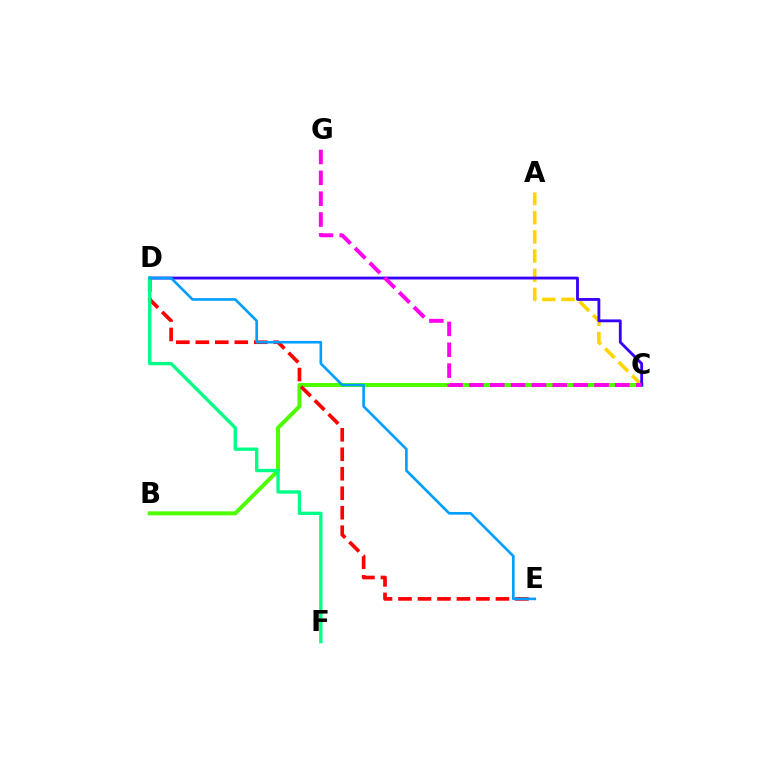{('A', 'C'): [{'color': '#ffd500', 'line_style': 'dashed', 'thickness': 2.6}], ('B', 'C'): [{'color': '#4fff00', 'line_style': 'solid', 'thickness': 2.88}], ('C', 'D'): [{'color': '#3700ff', 'line_style': 'solid', 'thickness': 2.04}], ('D', 'E'): [{'color': '#ff0000', 'line_style': 'dashed', 'thickness': 2.65}, {'color': '#009eff', 'line_style': 'solid', 'thickness': 1.89}], ('C', 'G'): [{'color': '#ff00ed', 'line_style': 'dashed', 'thickness': 2.83}], ('D', 'F'): [{'color': '#00ff86', 'line_style': 'solid', 'thickness': 2.41}]}